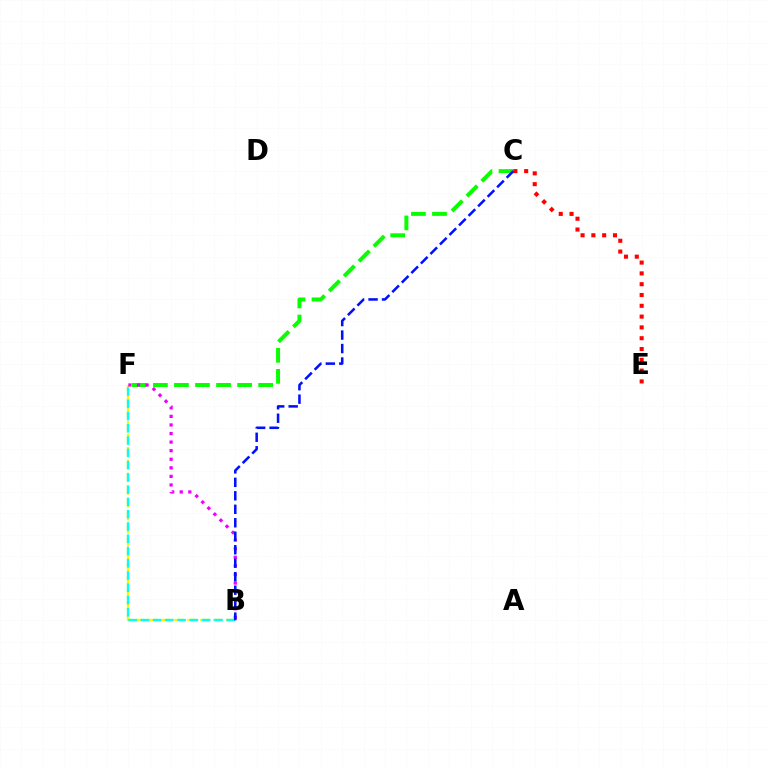{('B', 'F'): [{'color': '#fcf500', 'line_style': 'dashed', 'thickness': 1.75}, {'color': '#00fff6', 'line_style': 'dashed', 'thickness': 1.67}, {'color': '#ee00ff', 'line_style': 'dotted', 'thickness': 2.33}], ('C', 'F'): [{'color': '#08ff00', 'line_style': 'dashed', 'thickness': 2.86}], ('C', 'E'): [{'color': '#ff0000', 'line_style': 'dotted', 'thickness': 2.94}], ('B', 'C'): [{'color': '#0010ff', 'line_style': 'dashed', 'thickness': 1.83}]}